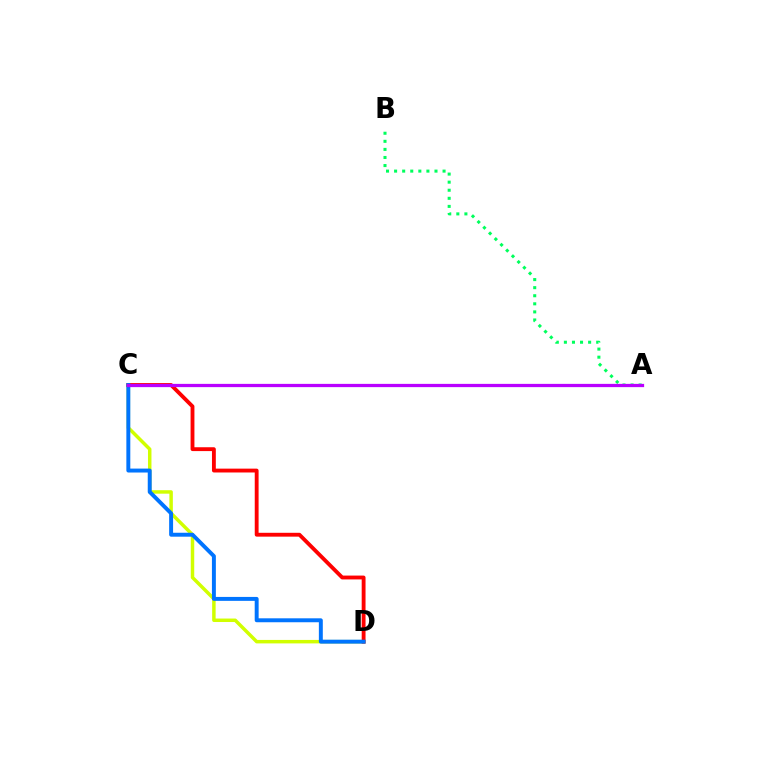{('C', 'D'): [{'color': '#d1ff00', 'line_style': 'solid', 'thickness': 2.5}, {'color': '#ff0000', 'line_style': 'solid', 'thickness': 2.77}, {'color': '#0074ff', 'line_style': 'solid', 'thickness': 2.84}], ('A', 'B'): [{'color': '#00ff5c', 'line_style': 'dotted', 'thickness': 2.19}], ('A', 'C'): [{'color': '#b900ff', 'line_style': 'solid', 'thickness': 2.35}]}